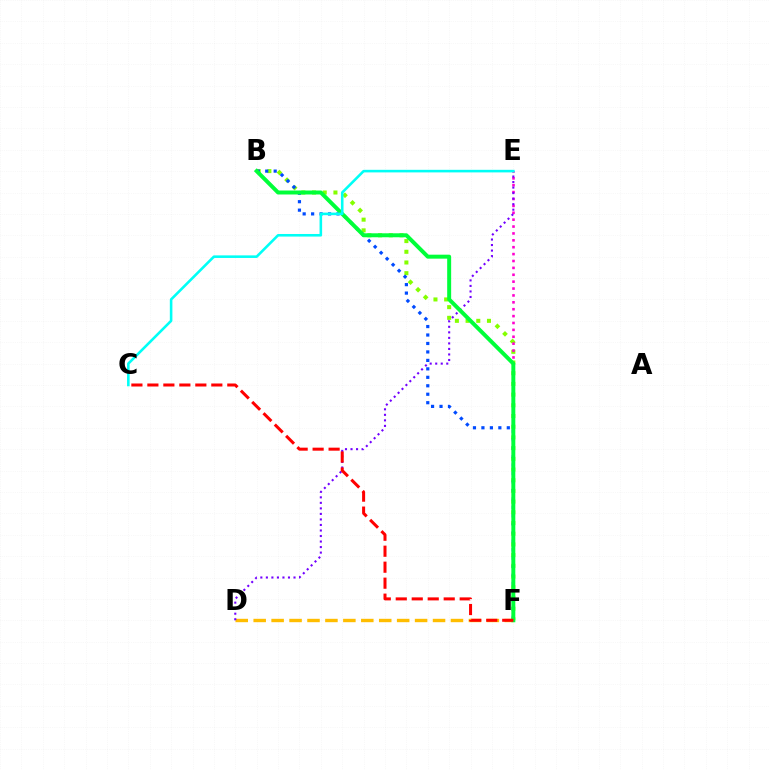{('B', 'F'): [{'color': '#84ff00', 'line_style': 'dotted', 'thickness': 2.91}, {'color': '#004bff', 'line_style': 'dotted', 'thickness': 2.3}, {'color': '#00ff39', 'line_style': 'solid', 'thickness': 2.86}], ('E', 'F'): [{'color': '#ff00cf', 'line_style': 'dotted', 'thickness': 1.87}], ('D', 'F'): [{'color': '#ffbd00', 'line_style': 'dashed', 'thickness': 2.44}], ('D', 'E'): [{'color': '#7200ff', 'line_style': 'dotted', 'thickness': 1.5}], ('C', 'F'): [{'color': '#ff0000', 'line_style': 'dashed', 'thickness': 2.17}], ('C', 'E'): [{'color': '#00fff6', 'line_style': 'solid', 'thickness': 1.86}]}